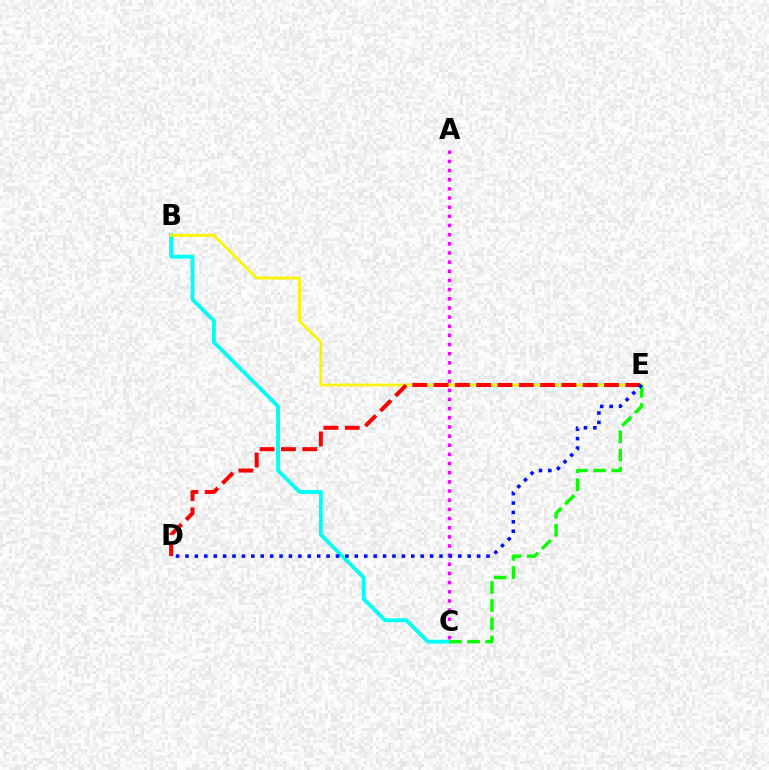{('B', 'C'): [{'color': '#00fff6', 'line_style': 'solid', 'thickness': 2.77}], ('B', 'E'): [{'color': '#fcf500', 'line_style': 'solid', 'thickness': 2.02}], ('D', 'E'): [{'color': '#ff0000', 'line_style': 'dashed', 'thickness': 2.89}, {'color': '#0010ff', 'line_style': 'dotted', 'thickness': 2.56}], ('C', 'E'): [{'color': '#08ff00', 'line_style': 'dashed', 'thickness': 2.46}], ('A', 'C'): [{'color': '#ee00ff', 'line_style': 'dotted', 'thickness': 2.49}]}